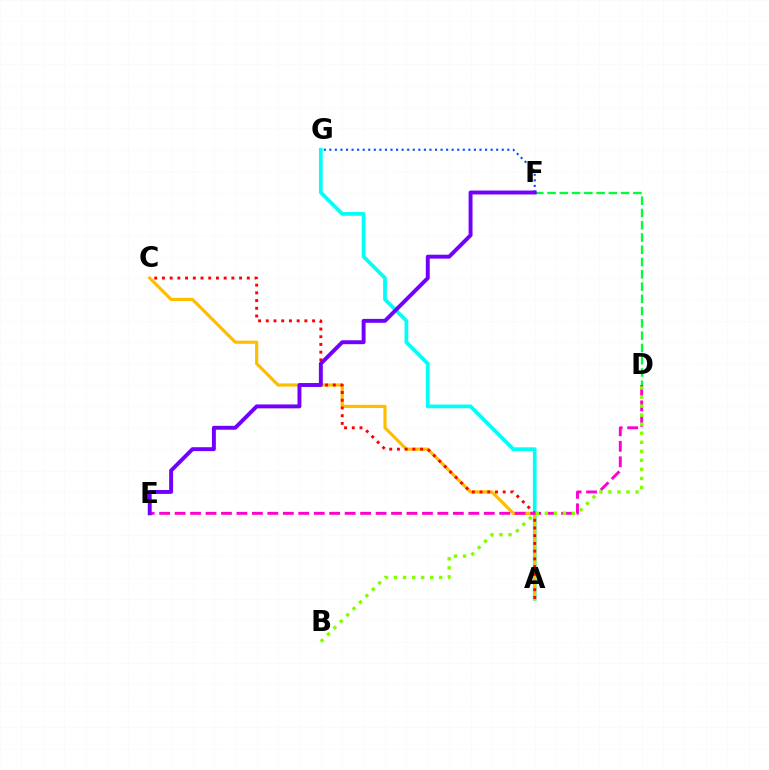{('A', 'G'): [{'color': '#00fff6', 'line_style': 'solid', 'thickness': 2.69}], ('A', 'C'): [{'color': '#ffbd00', 'line_style': 'solid', 'thickness': 2.28}, {'color': '#ff0000', 'line_style': 'dotted', 'thickness': 2.1}], ('F', 'G'): [{'color': '#004bff', 'line_style': 'dotted', 'thickness': 1.51}], ('D', 'E'): [{'color': '#ff00cf', 'line_style': 'dashed', 'thickness': 2.1}], ('D', 'F'): [{'color': '#00ff39', 'line_style': 'dashed', 'thickness': 1.67}], ('E', 'F'): [{'color': '#7200ff', 'line_style': 'solid', 'thickness': 2.82}], ('B', 'D'): [{'color': '#84ff00', 'line_style': 'dotted', 'thickness': 2.46}]}